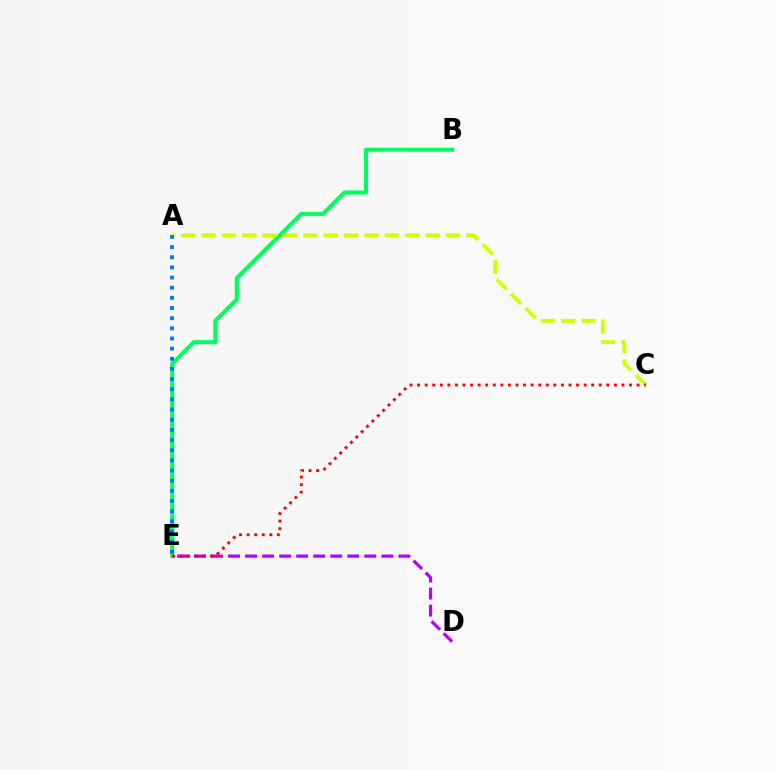{('B', 'E'): [{'color': '#00ff5c', 'line_style': 'solid', 'thickness': 2.94}], ('A', 'C'): [{'color': '#d1ff00', 'line_style': 'dashed', 'thickness': 2.77}], ('D', 'E'): [{'color': '#b900ff', 'line_style': 'dashed', 'thickness': 2.31}], ('A', 'E'): [{'color': '#0074ff', 'line_style': 'dotted', 'thickness': 2.76}], ('C', 'E'): [{'color': '#ff0000', 'line_style': 'dotted', 'thickness': 2.06}]}